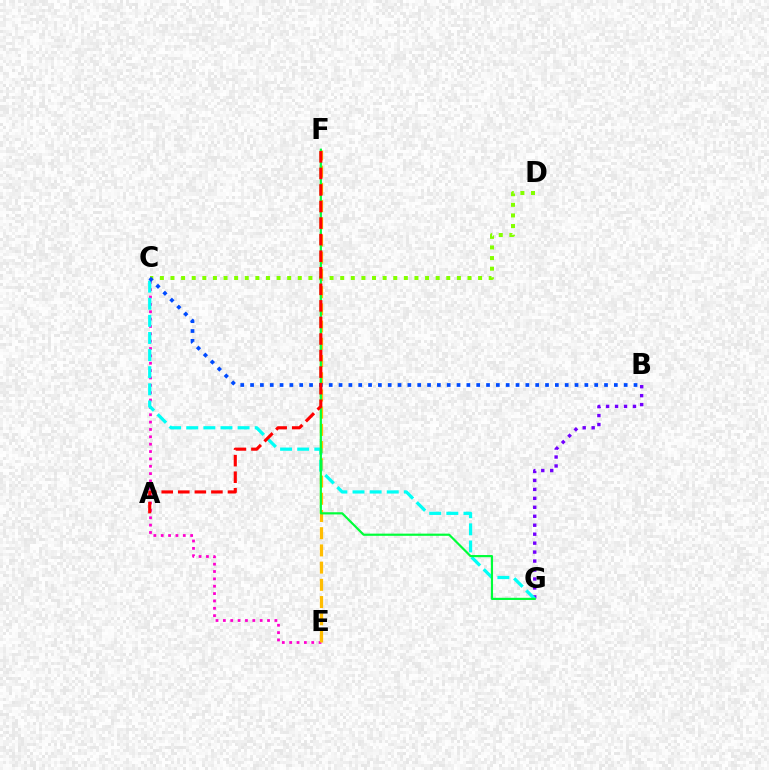{('B', 'G'): [{'color': '#7200ff', 'line_style': 'dotted', 'thickness': 2.43}], ('C', 'D'): [{'color': '#84ff00', 'line_style': 'dotted', 'thickness': 2.88}], ('C', 'E'): [{'color': '#ff00cf', 'line_style': 'dotted', 'thickness': 2.0}], ('E', 'F'): [{'color': '#ffbd00', 'line_style': 'dashed', 'thickness': 2.34}], ('C', 'G'): [{'color': '#00fff6', 'line_style': 'dashed', 'thickness': 2.32}], ('F', 'G'): [{'color': '#00ff39', 'line_style': 'solid', 'thickness': 1.57}], ('B', 'C'): [{'color': '#004bff', 'line_style': 'dotted', 'thickness': 2.67}], ('A', 'F'): [{'color': '#ff0000', 'line_style': 'dashed', 'thickness': 2.25}]}